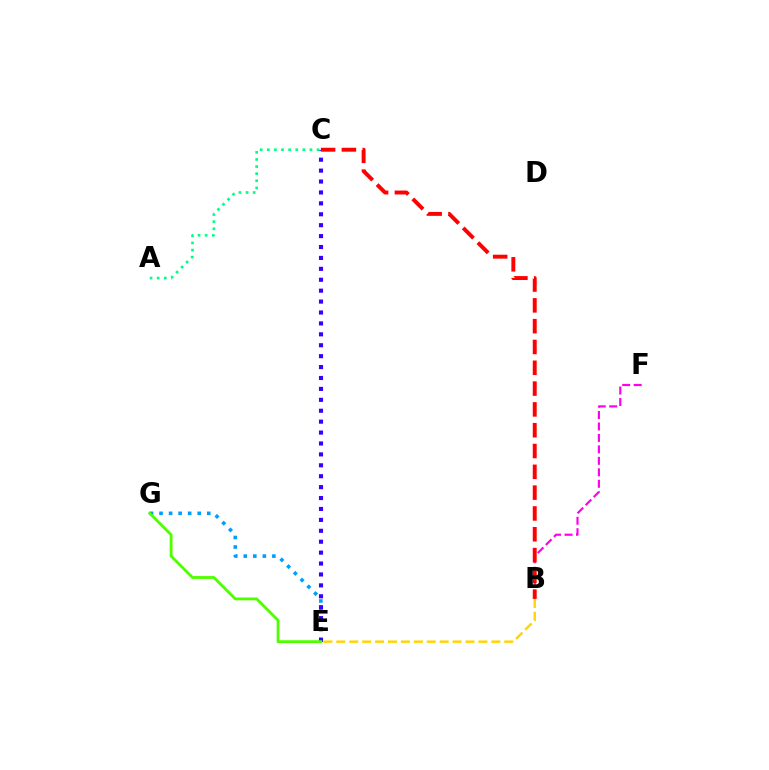{('E', 'G'): [{'color': '#009eff', 'line_style': 'dotted', 'thickness': 2.59}, {'color': '#4fff00', 'line_style': 'solid', 'thickness': 2.04}], ('C', 'E'): [{'color': '#3700ff', 'line_style': 'dotted', 'thickness': 2.97}], ('B', 'E'): [{'color': '#ffd500', 'line_style': 'dashed', 'thickness': 1.76}], ('A', 'C'): [{'color': '#00ff86', 'line_style': 'dotted', 'thickness': 1.93}], ('B', 'F'): [{'color': '#ff00ed', 'line_style': 'dashed', 'thickness': 1.56}], ('B', 'C'): [{'color': '#ff0000', 'line_style': 'dashed', 'thickness': 2.83}]}